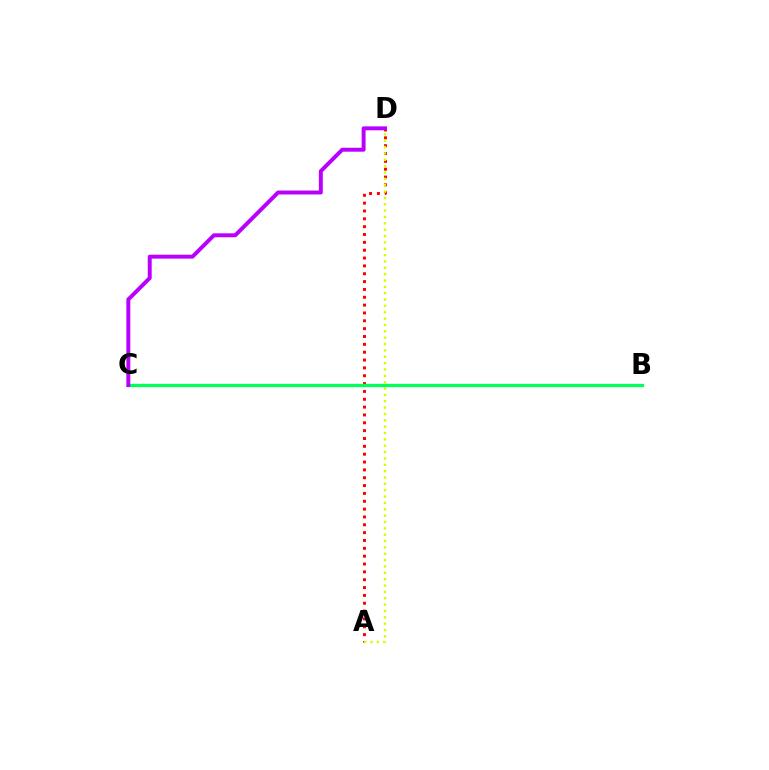{('A', 'D'): [{'color': '#ff0000', 'line_style': 'dotted', 'thickness': 2.13}, {'color': '#d1ff00', 'line_style': 'dotted', 'thickness': 1.73}], ('B', 'C'): [{'color': '#0074ff', 'line_style': 'solid', 'thickness': 1.83}, {'color': '#00ff5c', 'line_style': 'solid', 'thickness': 2.37}], ('C', 'D'): [{'color': '#b900ff', 'line_style': 'solid', 'thickness': 2.84}]}